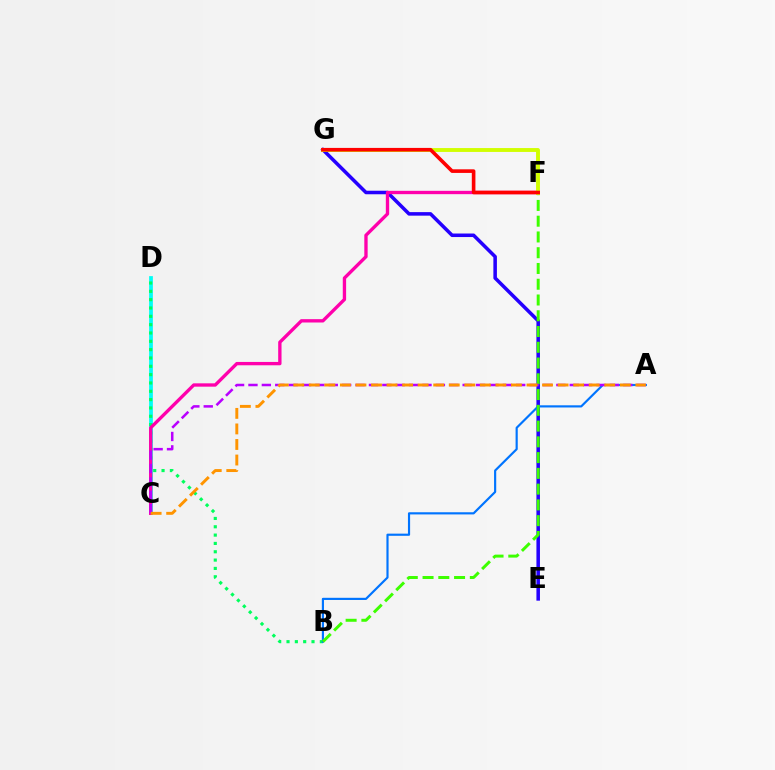{('E', 'G'): [{'color': '#2500ff', 'line_style': 'solid', 'thickness': 2.55}], ('C', 'D'): [{'color': '#00fff6', 'line_style': 'solid', 'thickness': 2.7}], ('B', 'D'): [{'color': '#00ff5c', 'line_style': 'dotted', 'thickness': 2.26}], ('A', 'B'): [{'color': '#0074ff', 'line_style': 'solid', 'thickness': 1.56}], ('C', 'F'): [{'color': '#ff00ac', 'line_style': 'solid', 'thickness': 2.4}], ('B', 'F'): [{'color': '#3dff00', 'line_style': 'dashed', 'thickness': 2.14}], ('A', 'C'): [{'color': '#b900ff', 'line_style': 'dashed', 'thickness': 1.82}, {'color': '#ff9400', 'line_style': 'dashed', 'thickness': 2.11}], ('F', 'G'): [{'color': '#d1ff00', 'line_style': 'solid', 'thickness': 2.79}, {'color': '#ff0000', 'line_style': 'solid', 'thickness': 2.6}]}